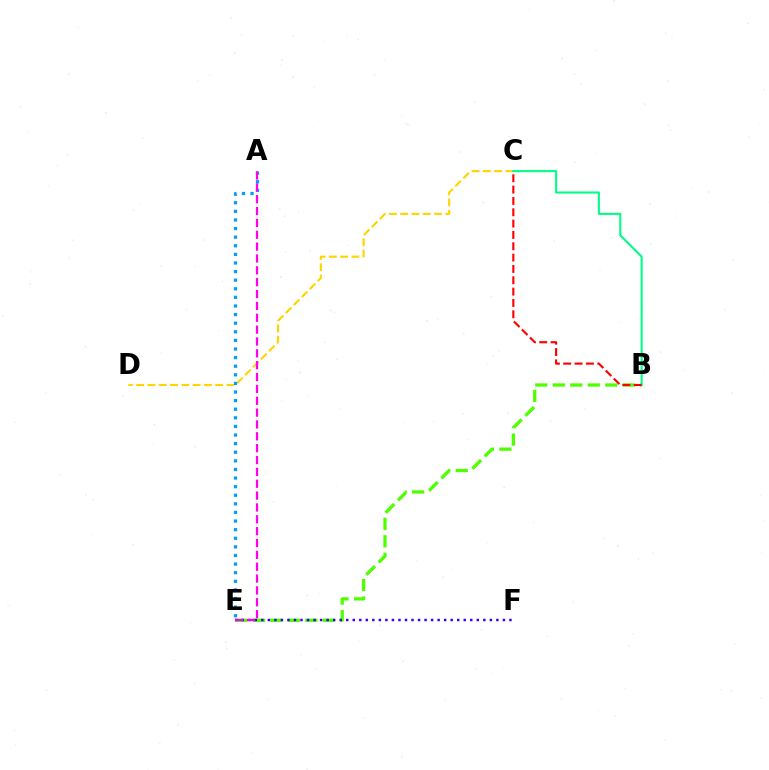{('C', 'D'): [{'color': '#ffd500', 'line_style': 'dashed', 'thickness': 1.53}], ('B', 'E'): [{'color': '#4fff00', 'line_style': 'dashed', 'thickness': 2.38}], ('A', 'E'): [{'color': '#009eff', 'line_style': 'dotted', 'thickness': 2.34}, {'color': '#ff00ed', 'line_style': 'dashed', 'thickness': 1.61}], ('B', 'C'): [{'color': '#00ff86', 'line_style': 'solid', 'thickness': 1.51}, {'color': '#ff0000', 'line_style': 'dashed', 'thickness': 1.54}], ('E', 'F'): [{'color': '#3700ff', 'line_style': 'dotted', 'thickness': 1.77}]}